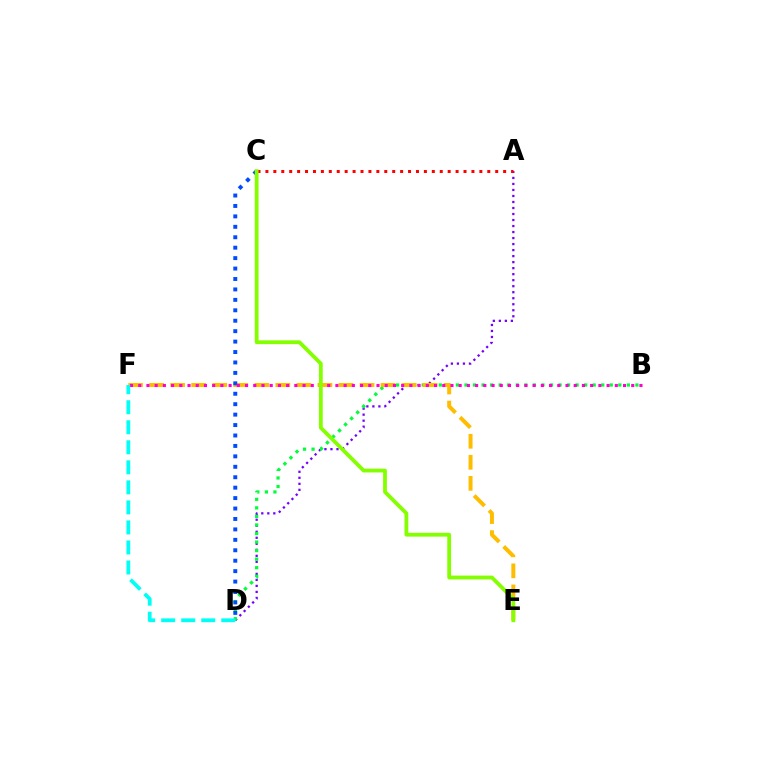{('A', 'D'): [{'color': '#7200ff', 'line_style': 'dotted', 'thickness': 1.63}], ('B', 'D'): [{'color': '#00ff39', 'line_style': 'dotted', 'thickness': 2.32}], ('E', 'F'): [{'color': '#ffbd00', 'line_style': 'dashed', 'thickness': 2.86}], ('C', 'D'): [{'color': '#004bff', 'line_style': 'dotted', 'thickness': 2.83}], ('B', 'F'): [{'color': '#ff00cf', 'line_style': 'dotted', 'thickness': 2.23}], ('A', 'C'): [{'color': '#ff0000', 'line_style': 'dotted', 'thickness': 2.15}], ('D', 'F'): [{'color': '#00fff6', 'line_style': 'dashed', 'thickness': 2.72}], ('C', 'E'): [{'color': '#84ff00', 'line_style': 'solid', 'thickness': 2.73}]}